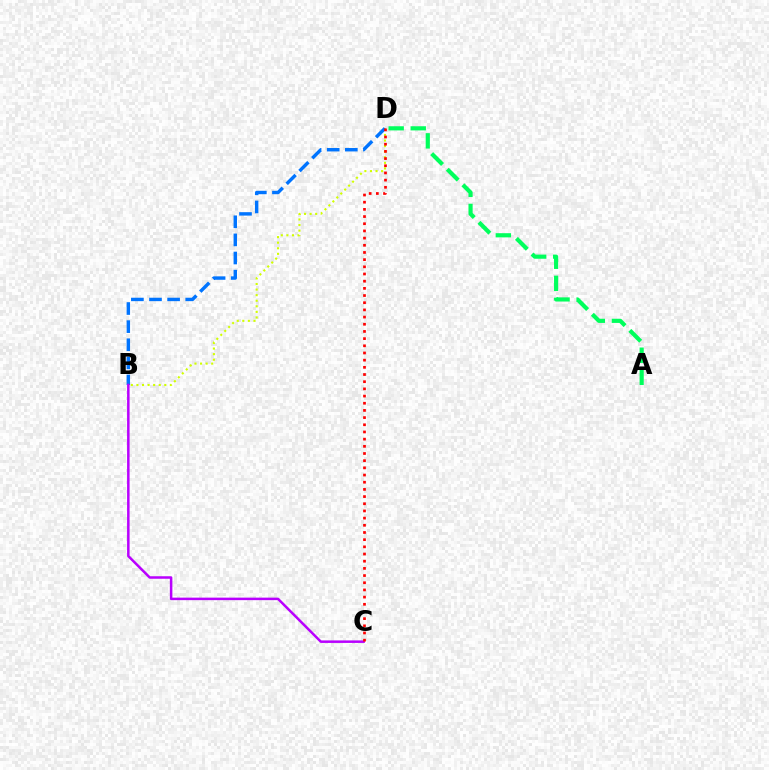{('A', 'D'): [{'color': '#00ff5c', 'line_style': 'dashed', 'thickness': 3.0}], ('B', 'D'): [{'color': '#d1ff00', 'line_style': 'dotted', 'thickness': 1.52}, {'color': '#0074ff', 'line_style': 'dashed', 'thickness': 2.46}], ('B', 'C'): [{'color': '#b900ff', 'line_style': 'solid', 'thickness': 1.81}], ('C', 'D'): [{'color': '#ff0000', 'line_style': 'dotted', 'thickness': 1.95}]}